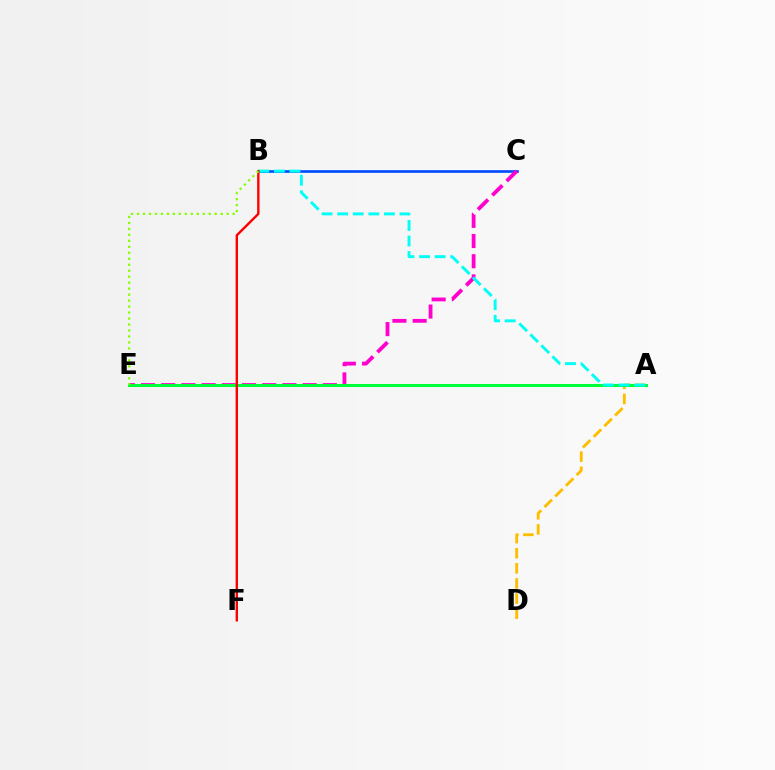{('A', 'E'): [{'color': '#7200ff', 'line_style': 'dotted', 'thickness': 1.88}, {'color': '#00ff39', 'line_style': 'solid', 'thickness': 2.19}], ('B', 'C'): [{'color': '#004bff', 'line_style': 'solid', 'thickness': 1.91}], ('C', 'E'): [{'color': '#ff00cf', 'line_style': 'dashed', 'thickness': 2.74}], ('A', 'D'): [{'color': '#ffbd00', 'line_style': 'dashed', 'thickness': 2.05}], ('A', 'B'): [{'color': '#00fff6', 'line_style': 'dashed', 'thickness': 2.12}], ('B', 'F'): [{'color': '#ff0000', 'line_style': 'solid', 'thickness': 1.73}], ('B', 'E'): [{'color': '#84ff00', 'line_style': 'dotted', 'thickness': 1.62}]}